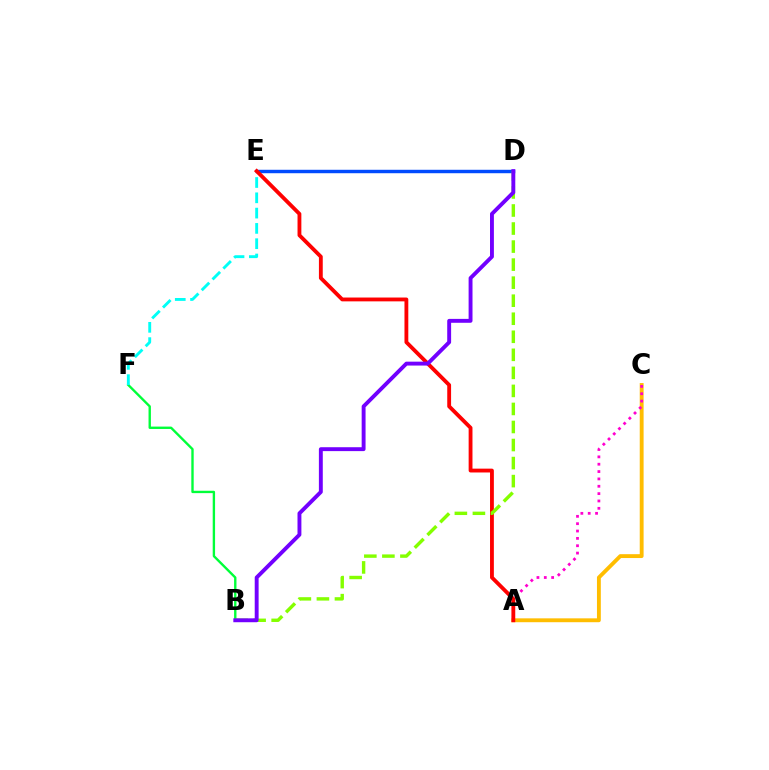{('B', 'F'): [{'color': '#00ff39', 'line_style': 'solid', 'thickness': 1.71}], ('E', 'F'): [{'color': '#00fff6', 'line_style': 'dashed', 'thickness': 2.08}], ('A', 'C'): [{'color': '#ffbd00', 'line_style': 'solid', 'thickness': 2.78}, {'color': '#ff00cf', 'line_style': 'dotted', 'thickness': 2.0}], ('D', 'E'): [{'color': '#004bff', 'line_style': 'solid', 'thickness': 2.47}], ('A', 'E'): [{'color': '#ff0000', 'line_style': 'solid', 'thickness': 2.76}], ('B', 'D'): [{'color': '#84ff00', 'line_style': 'dashed', 'thickness': 2.45}, {'color': '#7200ff', 'line_style': 'solid', 'thickness': 2.8}]}